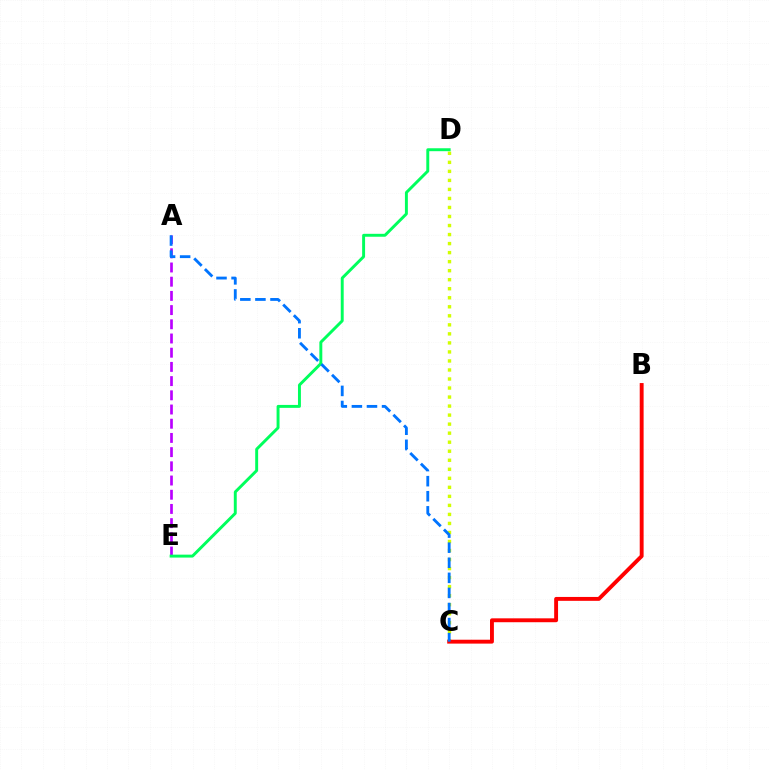{('C', 'D'): [{'color': '#d1ff00', 'line_style': 'dotted', 'thickness': 2.45}], ('A', 'E'): [{'color': '#b900ff', 'line_style': 'dashed', 'thickness': 1.93}], ('D', 'E'): [{'color': '#00ff5c', 'line_style': 'solid', 'thickness': 2.11}], ('B', 'C'): [{'color': '#ff0000', 'line_style': 'solid', 'thickness': 2.8}], ('A', 'C'): [{'color': '#0074ff', 'line_style': 'dashed', 'thickness': 2.05}]}